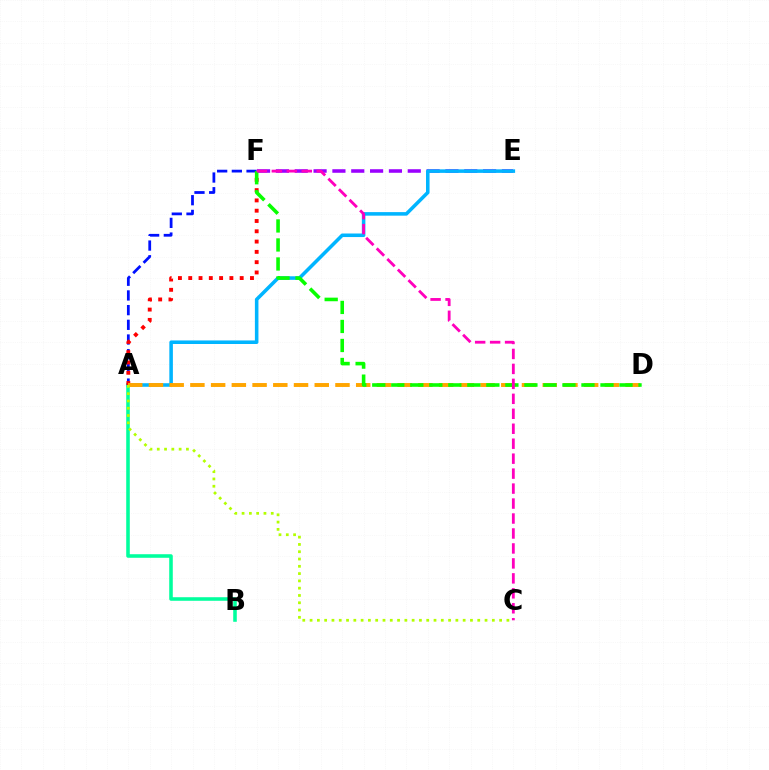{('A', 'F'): [{'color': '#0010ff', 'line_style': 'dashed', 'thickness': 2.0}, {'color': '#ff0000', 'line_style': 'dotted', 'thickness': 2.8}], ('A', 'B'): [{'color': '#00ff9d', 'line_style': 'solid', 'thickness': 2.57}], ('E', 'F'): [{'color': '#9b00ff', 'line_style': 'dashed', 'thickness': 2.56}], ('A', 'E'): [{'color': '#00b5ff', 'line_style': 'solid', 'thickness': 2.56}], ('A', 'D'): [{'color': '#ffa500', 'line_style': 'dashed', 'thickness': 2.82}], ('A', 'C'): [{'color': '#b3ff00', 'line_style': 'dotted', 'thickness': 1.98}], ('D', 'F'): [{'color': '#08ff00', 'line_style': 'dashed', 'thickness': 2.58}], ('C', 'F'): [{'color': '#ff00bd', 'line_style': 'dashed', 'thickness': 2.03}]}